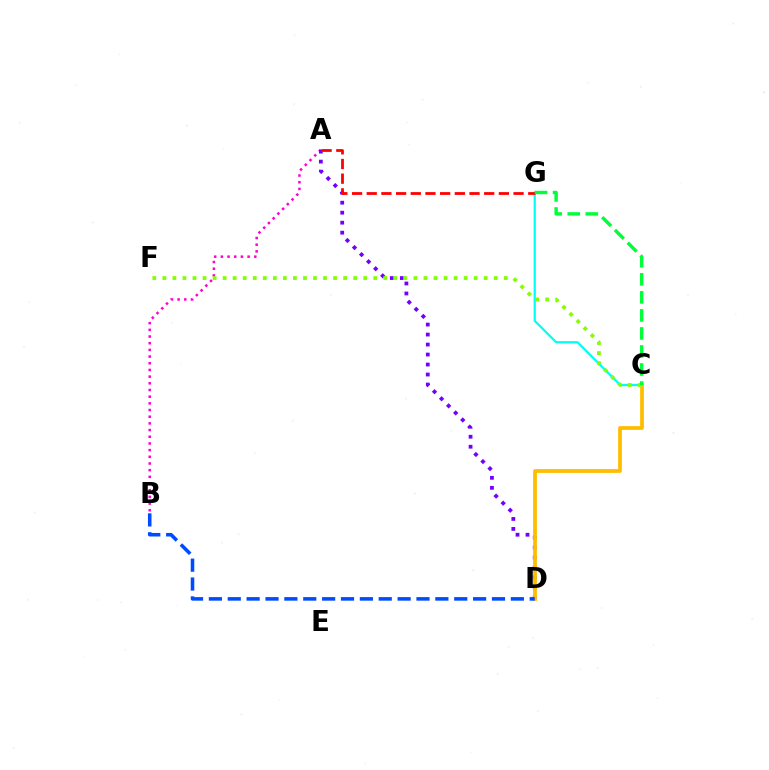{('C', 'G'): [{'color': '#00fff6', 'line_style': 'solid', 'thickness': 1.6}, {'color': '#00ff39', 'line_style': 'dashed', 'thickness': 2.45}], ('A', 'B'): [{'color': '#ff00cf', 'line_style': 'dotted', 'thickness': 1.82}], ('A', 'D'): [{'color': '#7200ff', 'line_style': 'dotted', 'thickness': 2.71}], ('C', 'D'): [{'color': '#ffbd00', 'line_style': 'solid', 'thickness': 2.71}], ('C', 'F'): [{'color': '#84ff00', 'line_style': 'dotted', 'thickness': 2.73}], ('B', 'D'): [{'color': '#004bff', 'line_style': 'dashed', 'thickness': 2.56}], ('A', 'G'): [{'color': '#ff0000', 'line_style': 'dashed', 'thickness': 1.99}]}